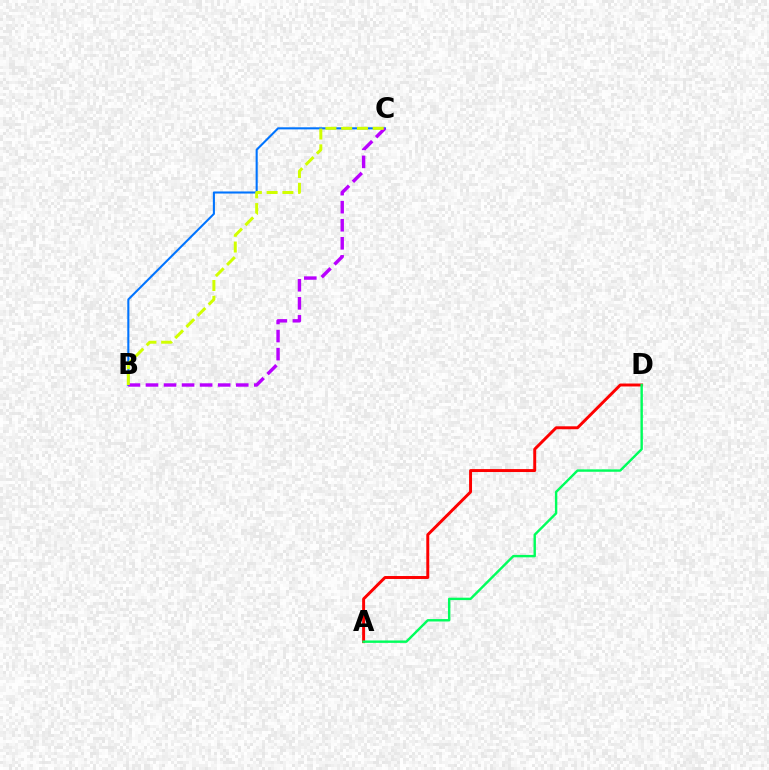{('B', 'C'): [{'color': '#0074ff', 'line_style': 'solid', 'thickness': 1.5}, {'color': '#b900ff', 'line_style': 'dashed', 'thickness': 2.45}, {'color': '#d1ff00', 'line_style': 'dashed', 'thickness': 2.14}], ('A', 'D'): [{'color': '#ff0000', 'line_style': 'solid', 'thickness': 2.12}, {'color': '#00ff5c', 'line_style': 'solid', 'thickness': 1.74}]}